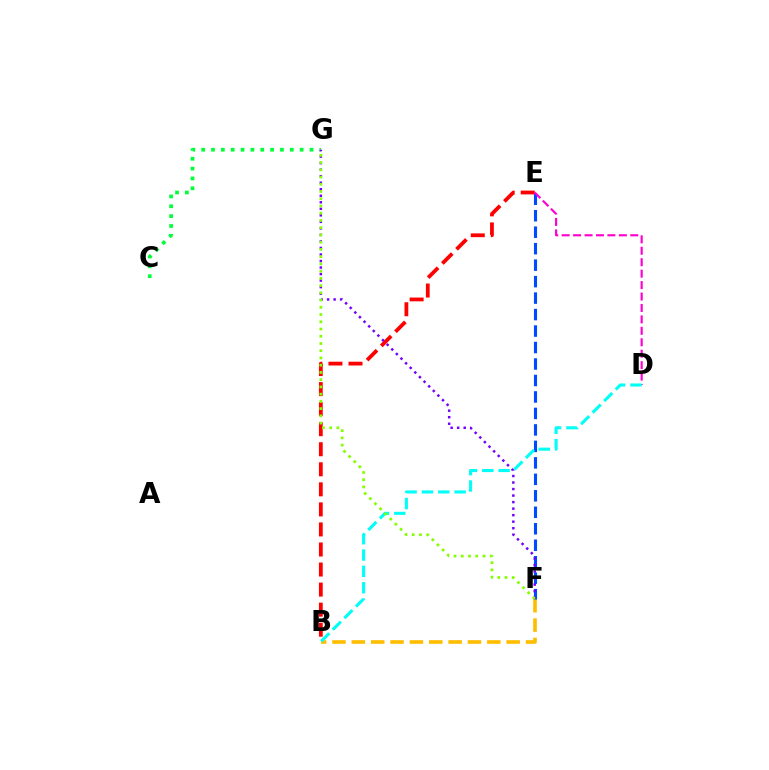{('B', 'F'): [{'color': '#ffbd00', 'line_style': 'dashed', 'thickness': 2.63}], ('B', 'E'): [{'color': '#ff0000', 'line_style': 'dashed', 'thickness': 2.72}], ('E', 'F'): [{'color': '#004bff', 'line_style': 'dashed', 'thickness': 2.24}], ('C', 'G'): [{'color': '#00ff39', 'line_style': 'dotted', 'thickness': 2.68}], ('F', 'G'): [{'color': '#7200ff', 'line_style': 'dotted', 'thickness': 1.77}, {'color': '#84ff00', 'line_style': 'dotted', 'thickness': 1.97}], ('D', 'E'): [{'color': '#ff00cf', 'line_style': 'dashed', 'thickness': 1.55}], ('B', 'D'): [{'color': '#00fff6', 'line_style': 'dashed', 'thickness': 2.22}]}